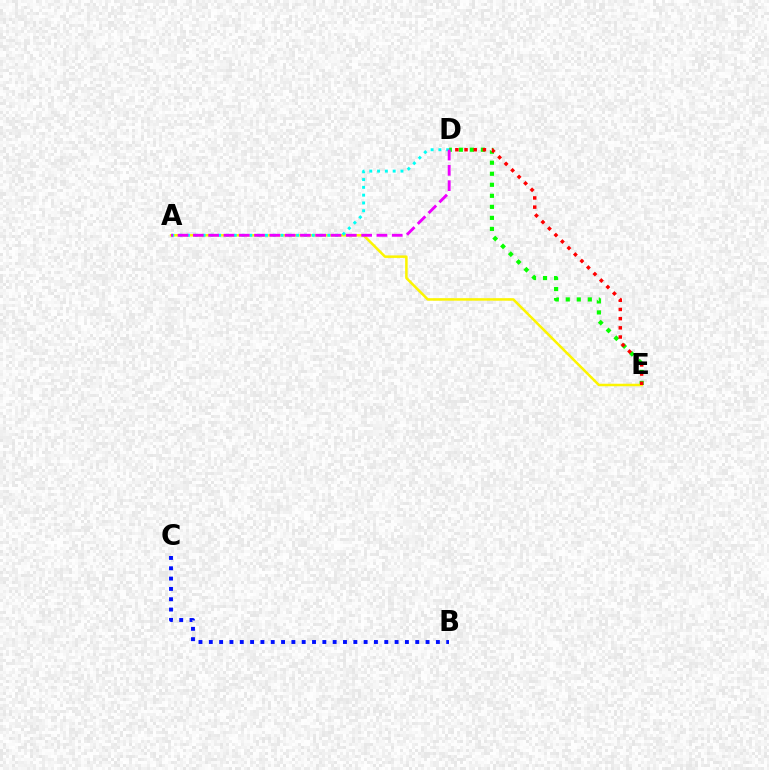{('D', 'E'): [{'color': '#08ff00', 'line_style': 'dotted', 'thickness': 3.0}, {'color': '#ff0000', 'line_style': 'dotted', 'thickness': 2.5}], ('A', 'E'): [{'color': '#fcf500', 'line_style': 'solid', 'thickness': 1.81}], ('B', 'C'): [{'color': '#0010ff', 'line_style': 'dotted', 'thickness': 2.8}], ('A', 'D'): [{'color': '#00fff6', 'line_style': 'dotted', 'thickness': 2.12}, {'color': '#ee00ff', 'line_style': 'dashed', 'thickness': 2.08}]}